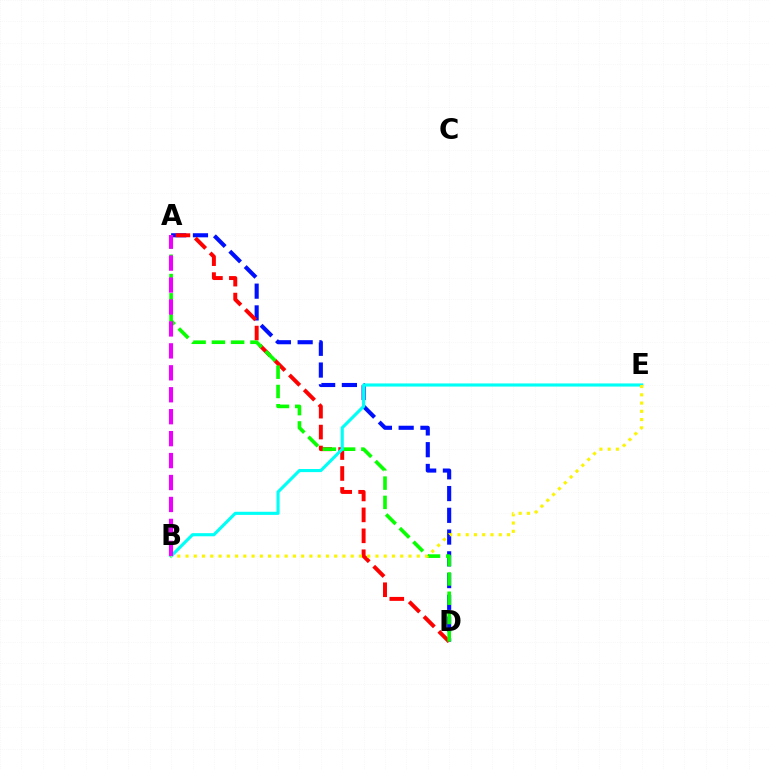{('A', 'D'): [{'color': '#0010ff', 'line_style': 'dashed', 'thickness': 2.96}, {'color': '#ff0000', 'line_style': 'dashed', 'thickness': 2.84}, {'color': '#08ff00', 'line_style': 'dashed', 'thickness': 2.62}], ('B', 'E'): [{'color': '#00fff6', 'line_style': 'solid', 'thickness': 2.25}, {'color': '#fcf500', 'line_style': 'dotted', 'thickness': 2.24}], ('A', 'B'): [{'color': '#ee00ff', 'line_style': 'dashed', 'thickness': 2.98}]}